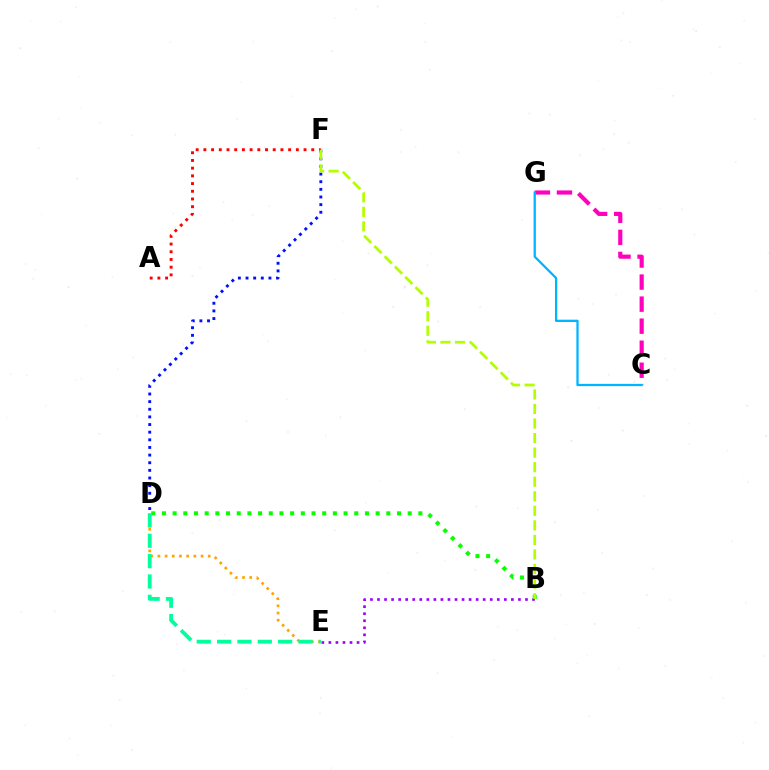{('D', 'F'): [{'color': '#0010ff', 'line_style': 'dotted', 'thickness': 2.07}], ('A', 'F'): [{'color': '#ff0000', 'line_style': 'dotted', 'thickness': 2.09}], ('D', 'E'): [{'color': '#ffa500', 'line_style': 'dotted', 'thickness': 1.95}, {'color': '#00ff9d', 'line_style': 'dashed', 'thickness': 2.76}], ('B', 'E'): [{'color': '#9b00ff', 'line_style': 'dotted', 'thickness': 1.91}], ('B', 'D'): [{'color': '#08ff00', 'line_style': 'dotted', 'thickness': 2.9}], ('B', 'F'): [{'color': '#b3ff00', 'line_style': 'dashed', 'thickness': 1.98}], ('C', 'G'): [{'color': '#ff00bd', 'line_style': 'dashed', 'thickness': 2.99}, {'color': '#00b5ff', 'line_style': 'solid', 'thickness': 1.64}]}